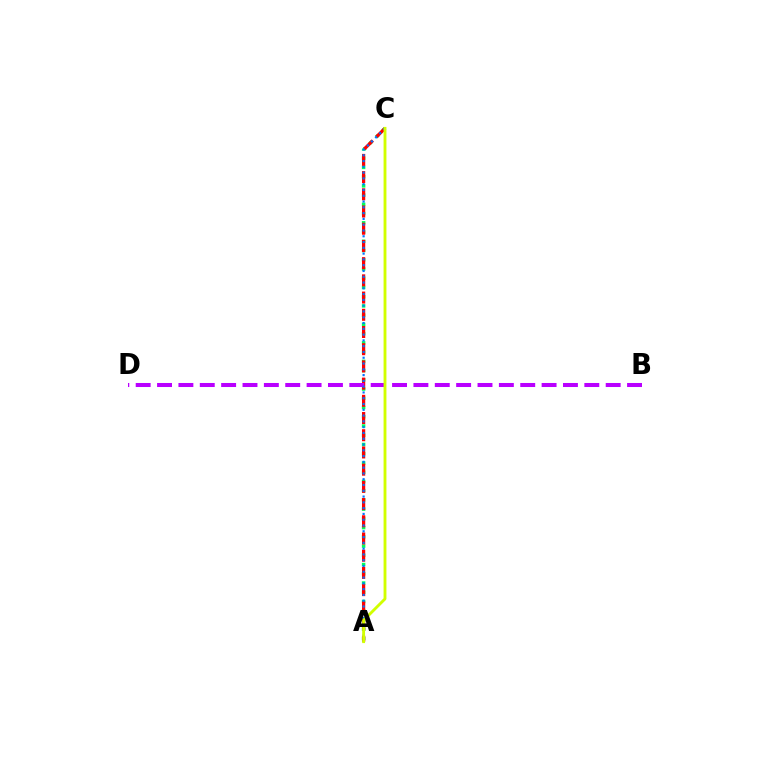{('A', 'C'): [{'color': '#00ff5c', 'line_style': 'dotted', 'thickness': 2.51}, {'color': '#ff0000', 'line_style': 'dashed', 'thickness': 2.34}, {'color': '#0074ff', 'line_style': 'dotted', 'thickness': 1.57}, {'color': '#d1ff00', 'line_style': 'solid', 'thickness': 2.06}], ('B', 'D'): [{'color': '#b900ff', 'line_style': 'dashed', 'thickness': 2.9}]}